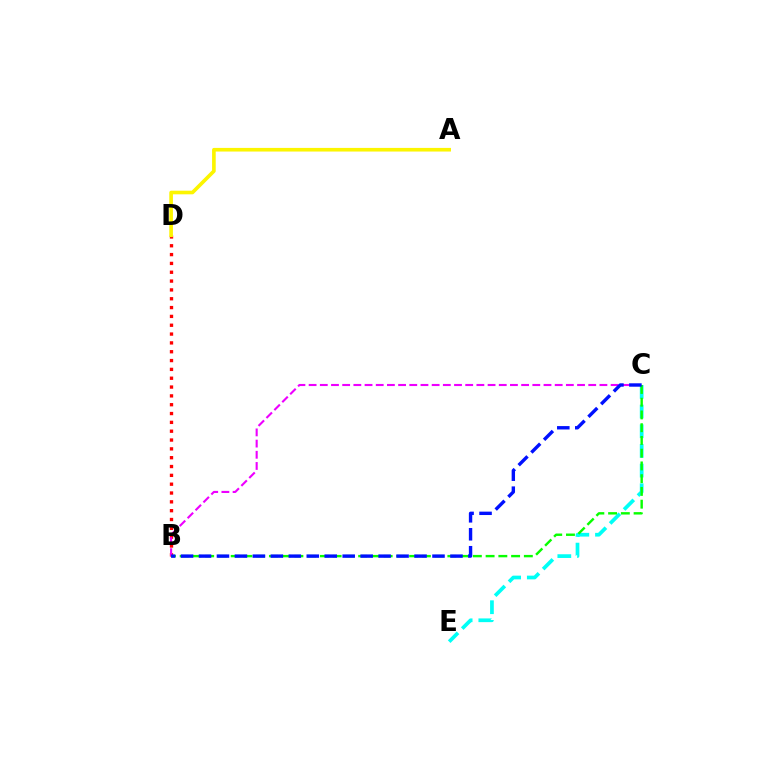{('C', 'E'): [{'color': '#00fff6', 'line_style': 'dashed', 'thickness': 2.67}], ('B', 'D'): [{'color': '#ff0000', 'line_style': 'dotted', 'thickness': 2.4}], ('A', 'D'): [{'color': '#fcf500', 'line_style': 'solid', 'thickness': 2.62}], ('B', 'C'): [{'color': '#ee00ff', 'line_style': 'dashed', 'thickness': 1.52}, {'color': '#08ff00', 'line_style': 'dashed', 'thickness': 1.73}, {'color': '#0010ff', 'line_style': 'dashed', 'thickness': 2.44}]}